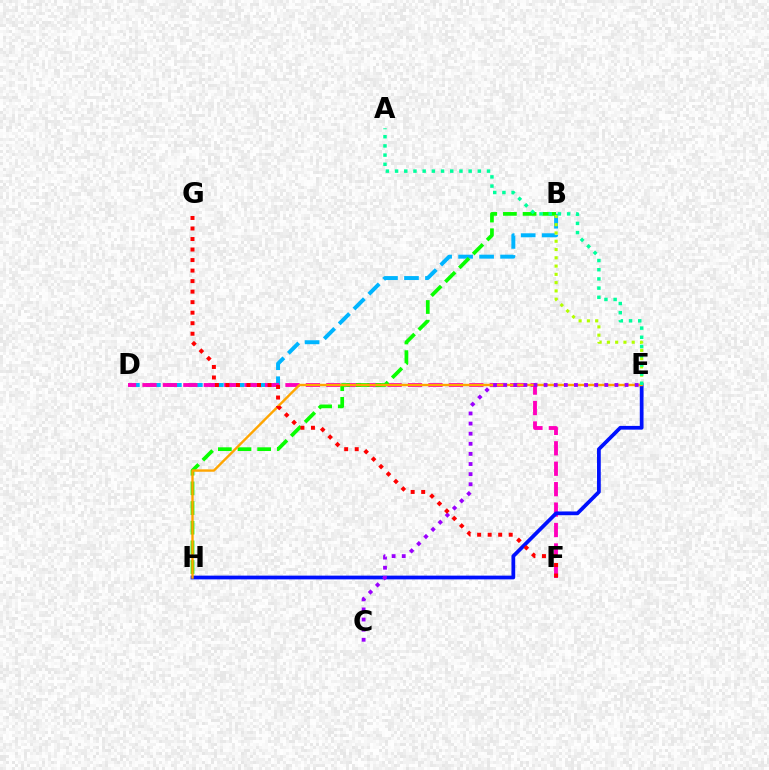{('B', 'D'): [{'color': '#00b5ff', 'line_style': 'dashed', 'thickness': 2.85}], ('D', 'F'): [{'color': '#ff00bd', 'line_style': 'dashed', 'thickness': 2.77}], ('B', 'H'): [{'color': '#08ff00', 'line_style': 'dashed', 'thickness': 2.67}], ('E', 'H'): [{'color': '#0010ff', 'line_style': 'solid', 'thickness': 2.7}, {'color': '#ffa500', 'line_style': 'solid', 'thickness': 1.72}], ('B', 'E'): [{'color': '#b3ff00', 'line_style': 'dotted', 'thickness': 2.25}], ('A', 'E'): [{'color': '#00ff9d', 'line_style': 'dotted', 'thickness': 2.5}], ('C', 'E'): [{'color': '#9b00ff', 'line_style': 'dotted', 'thickness': 2.75}], ('F', 'G'): [{'color': '#ff0000', 'line_style': 'dotted', 'thickness': 2.86}]}